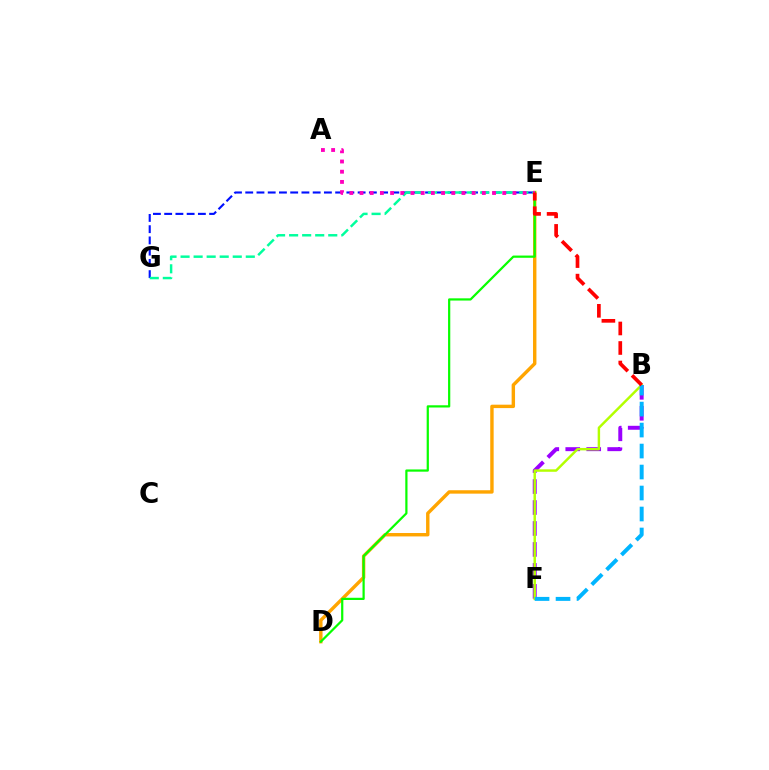{('B', 'F'): [{'color': '#9b00ff', 'line_style': 'dashed', 'thickness': 2.85}, {'color': '#b3ff00', 'line_style': 'solid', 'thickness': 1.76}, {'color': '#00b5ff', 'line_style': 'dashed', 'thickness': 2.85}], ('D', 'E'): [{'color': '#ffa500', 'line_style': 'solid', 'thickness': 2.45}, {'color': '#08ff00', 'line_style': 'solid', 'thickness': 1.6}], ('E', 'G'): [{'color': '#0010ff', 'line_style': 'dashed', 'thickness': 1.53}, {'color': '#00ff9d', 'line_style': 'dashed', 'thickness': 1.77}], ('A', 'E'): [{'color': '#ff00bd', 'line_style': 'dotted', 'thickness': 2.77}], ('B', 'E'): [{'color': '#ff0000', 'line_style': 'dashed', 'thickness': 2.65}]}